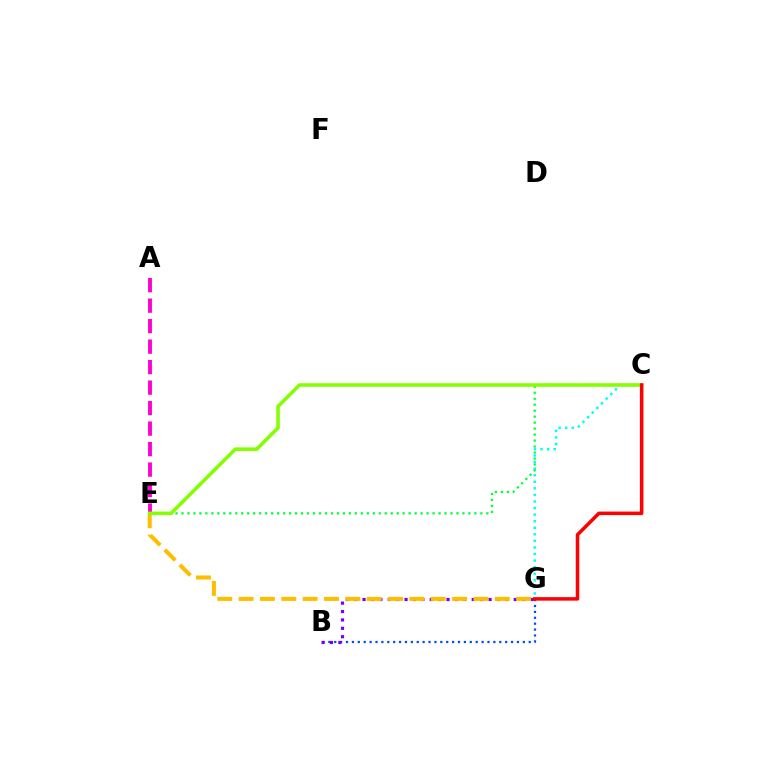{('C', 'G'): [{'color': '#00fff6', 'line_style': 'dotted', 'thickness': 1.79}, {'color': '#ff0000', 'line_style': 'solid', 'thickness': 2.53}], ('A', 'E'): [{'color': '#ff00cf', 'line_style': 'dashed', 'thickness': 2.78}], ('B', 'G'): [{'color': '#004bff', 'line_style': 'dotted', 'thickness': 1.6}, {'color': '#7200ff', 'line_style': 'dotted', 'thickness': 2.28}], ('E', 'G'): [{'color': '#ffbd00', 'line_style': 'dashed', 'thickness': 2.9}], ('C', 'E'): [{'color': '#00ff39', 'line_style': 'dotted', 'thickness': 1.62}, {'color': '#84ff00', 'line_style': 'solid', 'thickness': 2.57}]}